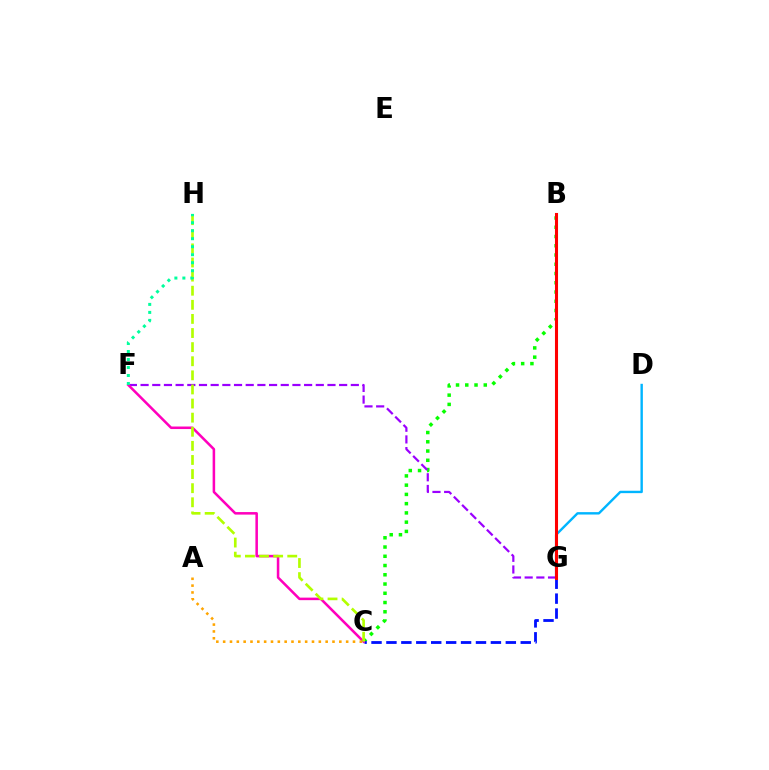{('B', 'C'): [{'color': '#08ff00', 'line_style': 'dotted', 'thickness': 2.51}], ('D', 'G'): [{'color': '#00b5ff', 'line_style': 'solid', 'thickness': 1.73}], ('F', 'G'): [{'color': '#9b00ff', 'line_style': 'dashed', 'thickness': 1.59}], ('C', 'G'): [{'color': '#0010ff', 'line_style': 'dashed', 'thickness': 2.03}], ('C', 'F'): [{'color': '#ff00bd', 'line_style': 'solid', 'thickness': 1.83}], ('B', 'G'): [{'color': '#ff0000', 'line_style': 'solid', 'thickness': 2.21}], ('C', 'H'): [{'color': '#b3ff00', 'line_style': 'dashed', 'thickness': 1.92}], ('A', 'C'): [{'color': '#ffa500', 'line_style': 'dotted', 'thickness': 1.86}], ('F', 'H'): [{'color': '#00ff9d', 'line_style': 'dotted', 'thickness': 2.17}]}